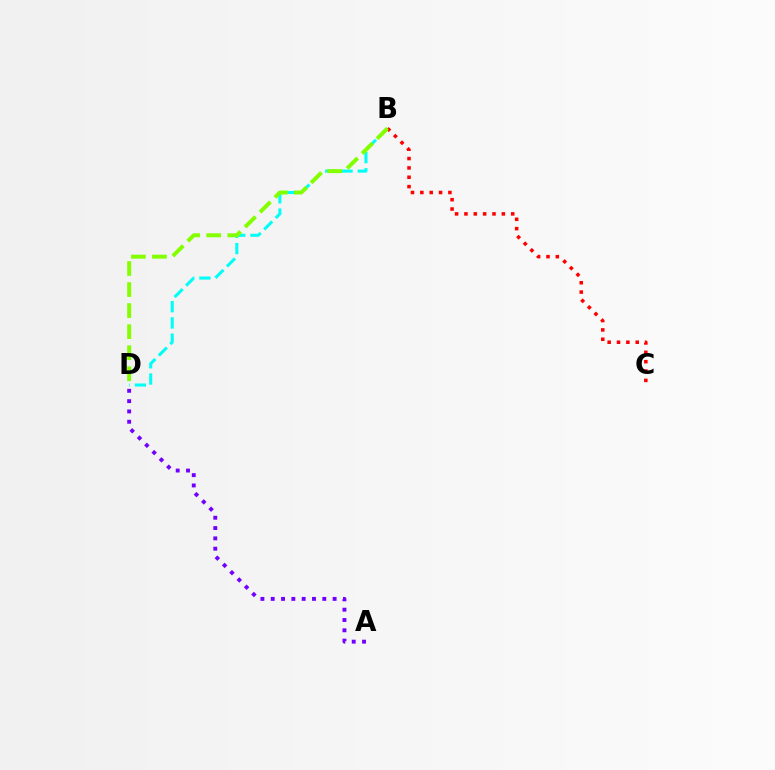{('B', 'D'): [{'color': '#00fff6', 'line_style': 'dashed', 'thickness': 2.21}, {'color': '#84ff00', 'line_style': 'dashed', 'thickness': 2.86}], ('B', 'C'): [{'color': '#ff0000', 'line_style': 'dotted', 'thickness': 2.54}], ('A', 'D'): [{'color': '#7200ff', 'line_style': 'dotted', 'thickness': 2.8}]}